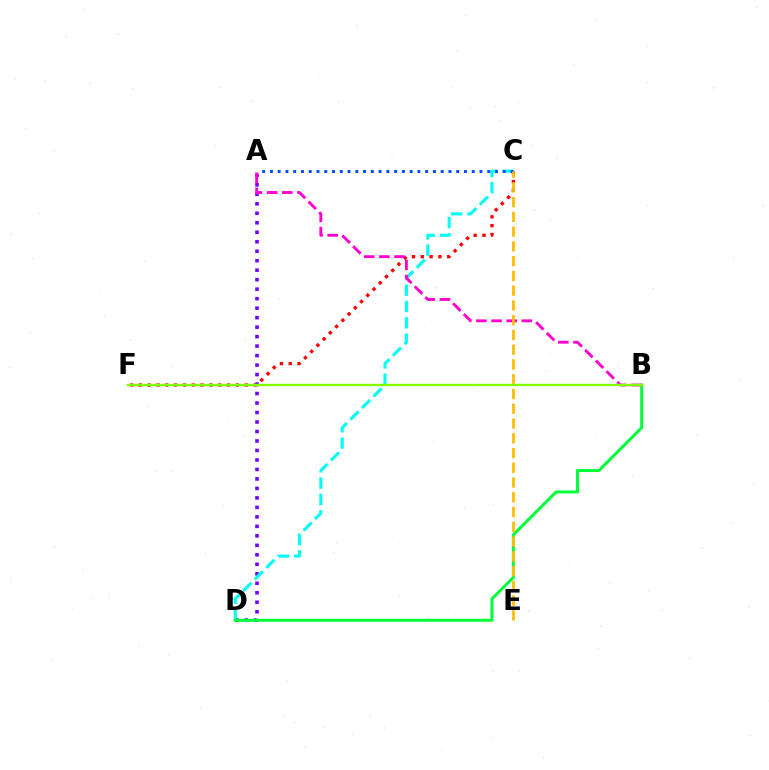{('C', 'F'): [{'color': '#ff0000', 'line_style': 'dotted', 'thickness': 2.4}], ('A', 'D'): [{'color': '#7200ff', 'line_style': 'dotted', 'thickness': 2.58}], ('C', 'D'): [{'color': '#00fff6', 'line_style': 'dashed', 'thickness': 2.22}], ('A', 'C'): [{'color': '#004bff', 'line_style': 'dotted', 'thickness': 2.11}], ('B', 'D'): [{'color': '#00ff39', 'line_style': 'solid', 'thickness': 2.16}], ('A', 'B'): [{'color': '#ff00cf', 'line_style': 'dashed', 'thickness': 2.06}], ('C', 'E'): [{'color': '#ffbd00', 'line_style': 'dashed', 'thickness': 2.0}], ('B', 'F'): [{'color': '#84ff00', 'line_style': 'solid', 'thickness': 1.74}]}